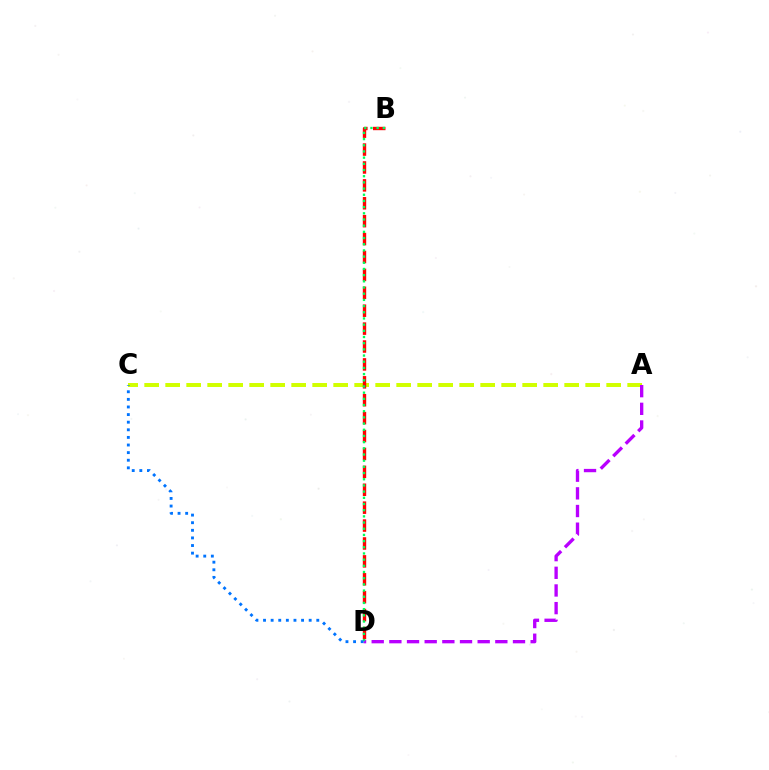{('A', 'C'): [{'color': '#d1ff00', 'line_style': 'dashed', 'thickness': 2.85}], ('A', 'D'): [{'color': '#b900ff', 'line_style': 'dashed', 'thickness': 2.4}], ('B', 'D'): [{'color': '#ff0000', 'line_style': 'dashed', 'thickness': 2.43}, {'color': '#00ff5c', 'line_style': 'dotted', 'thickness': 1.68}], ('C', 'D'): [{'color': '#0074ff', 'line_style': 'dotted', 'thickness': 2.07}]}